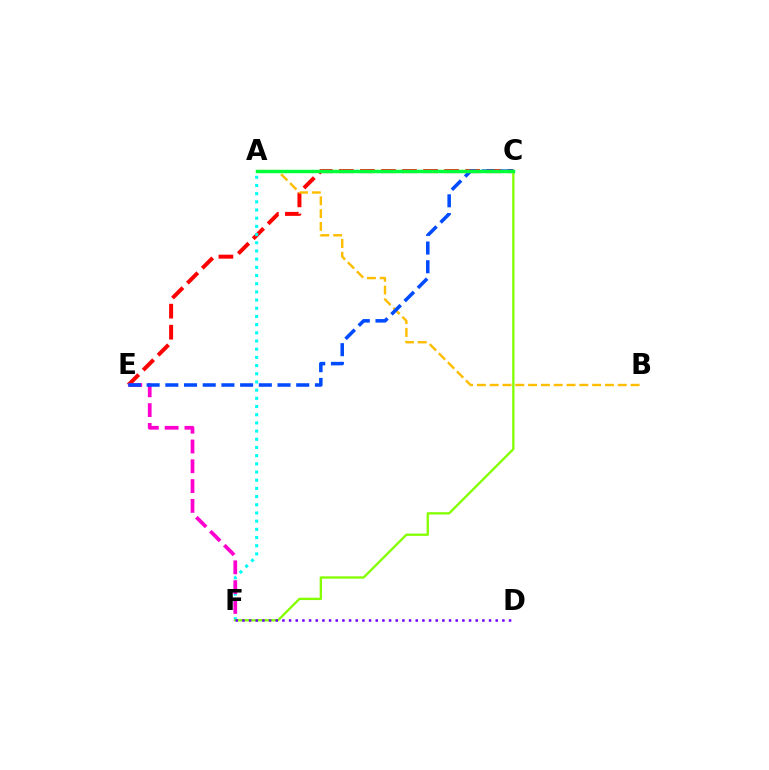{('C', 'E'): [{'color': '#ff0000', 'line_style': 'dashed', 'thickness': 2.86}, {'color': '#004bff', 'line_style': 'dashed', 'thickness': 2.54}], ('A', 'B'): [{'color': '#ffbd00', 'line_style': 'dashed', 'thickness': 1.74}], ('A', 'F'): [{'color': '#00fff6', 'line_style': 'dotted', 'thickness': 2.22}], ('E', 'F'): [{'color': '#ff00cf', 'line_style': 'dashed', 'thickness': 2.69}], ('C', 'F'): [{'color': '#84ff00', 'line_style': 'solid', 'thickness': 1.67}], ('A', 'C'): [{'color': '#00ff39', 'line_style': 'solid', 'thickness': 2.48}], ('D', 'F'): [{'color': '#7200ff', 'line_style': 'dotted', 'thickness': 1.81}]}